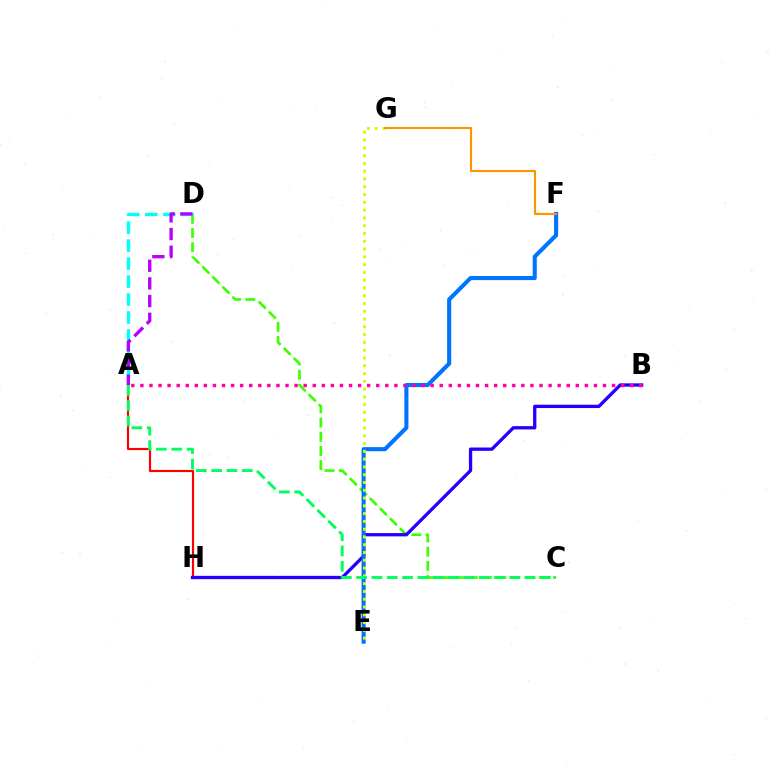{('C', 'D'): [{'color': '#3dff00', 'line_style': 'dashed', 'thickness': 1.93}], ('A', 'H'): [{'color': '#ff0000', 'line_style': 'solid', 'thickness': 1.56}], ('B', 'H'): [{'color': '#2500ff', 'line_style': 'solid', 'thickness': 2.38}], ('E', 'F'): [{'color': '#0074ff', 'line_style': 'solid', 'thickness': 2.95}], ('E', 'G'): [{'color': '#d1ff00', 'line_style': 'dotted', 'thickness': 2.11}], ('A', 'D'): [{'color': '#00fff6', 'line_style': 'dashed', 'thickness': 2.44}, {'color': '#b900ff', 'line_style': 'dashed', 'thickness': 2.4}], ('A', 'C'): [{'color': '#00ff5c', 'line_style': 'dashed', 'thickness': 2.08}], ('F', 'G'): [{'color': '#ff9400', 'line_style': 'solid', 'thickness': 1.53}], ('A', 'B'): [{'color': '#ff00ac', 'line_style': 'dotted', 'thickness': 2.46}]}